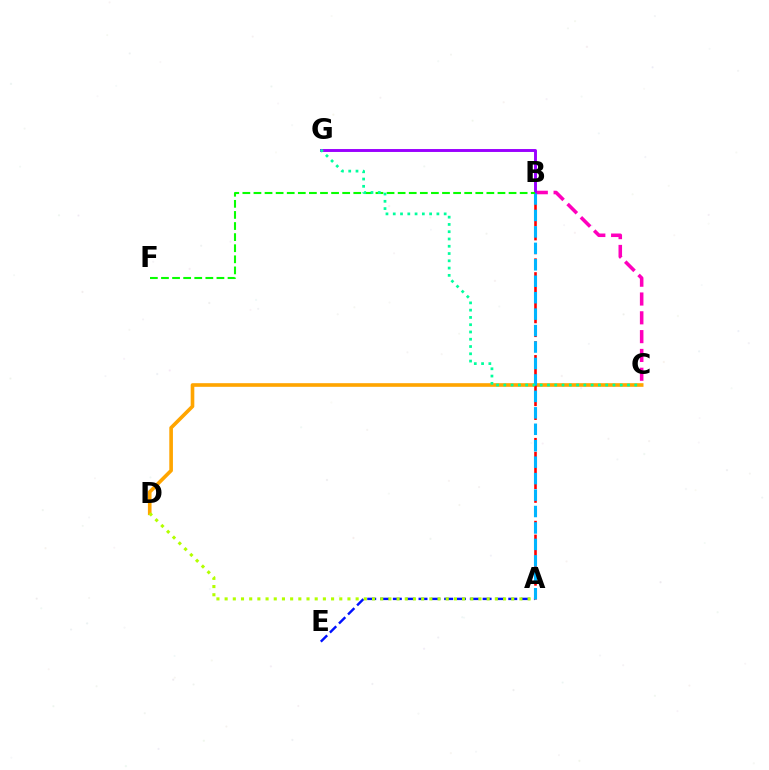{('C', 'D'): [{'color': '#ffa500', 'line_style': 'solid', 'thickness': 2.61}], ('A', 'E'): [{'color': '#0010ff', 'line_style': 'dashed', 'thickness': 1.74}], ('B', 'C'): [{'color': '#ff00bd', 'line_style': 'dashed', 'thickness': 2.56}], ('A', 'B'): [{'color': '#ff0000', 'line_style': 'dashed', 'thickness': 1.88}, {'color': '#00b5ff', 'line_style': 'dashed', 'thickness': 2.23}], ('B', 'G'): [{'color': '#9b00ff', 'line_style': 'solid', 'thickness': 2.1}], ('A', 'D'): [{'color': '#b3ff00', 'line_style': 'dotted', 'thickness': 2.22}], ('B', 'F'): [{'color': '#08ff00', 'line_style': 'dashed', 'thickness': 1.51}], ('C', 'G'): [{'color': '#00ff9d', 'line_style': 'dotted', 'thickness': 1.98}]}